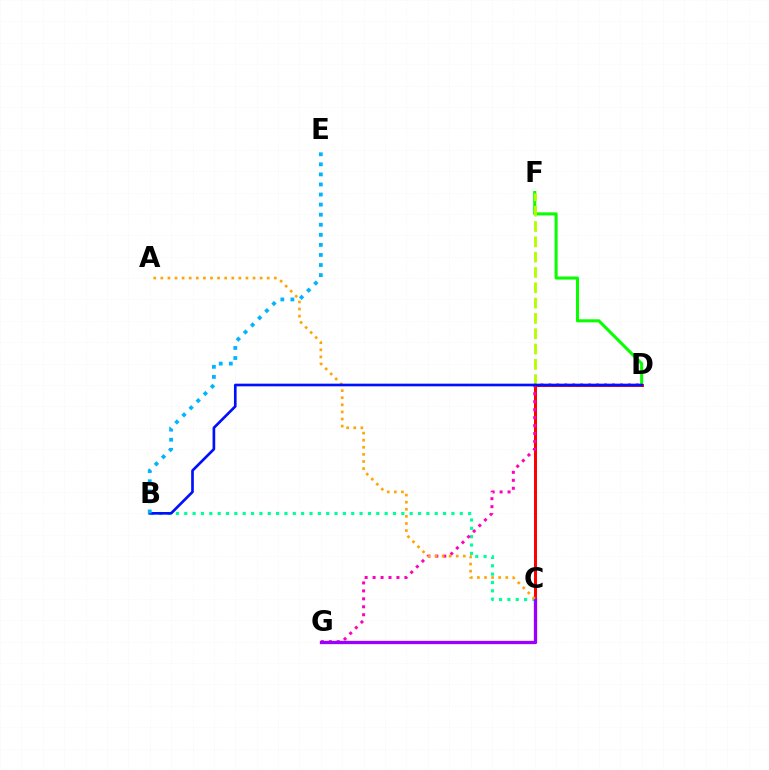{('D', 'F'): [{'color': '#08ff00', 'line_style': 'solid', 'thickness': 2.2}], ('C', 'F'): [{'color': '#b3ff00', 'line_style': 'dashed', 'thickness': 2.08}], ('C', 'D'): [{'color': '#ff0000', 'line_style': 'solid', 'thickness': 2.15}], ('B', 'C'): [{'color': '#00ff9d', 'line_style': 'dotted', 'thickness': 2.27}], ('D', 'G'): [{'color': '#ff00bd', 'line_style': 'dotted', 'thickness': 2.16}], ('C', 'G'): [{'color': '#9b00ff', 'line_style': 'solid', 'thickness': 2.39}], ('A', 'C'): [{'color': '#ffa500', 'line_style': 'dotted', 'thickness': 1.93}], ('B', 'D'): [{'color': '#0010ff', 'line_style': 'solid', 'thickness': 1.92}], ('B', 'E'): [{'color': '#00b5ff', 'line_style': 'dotted', 'thickness': 2.74}]}